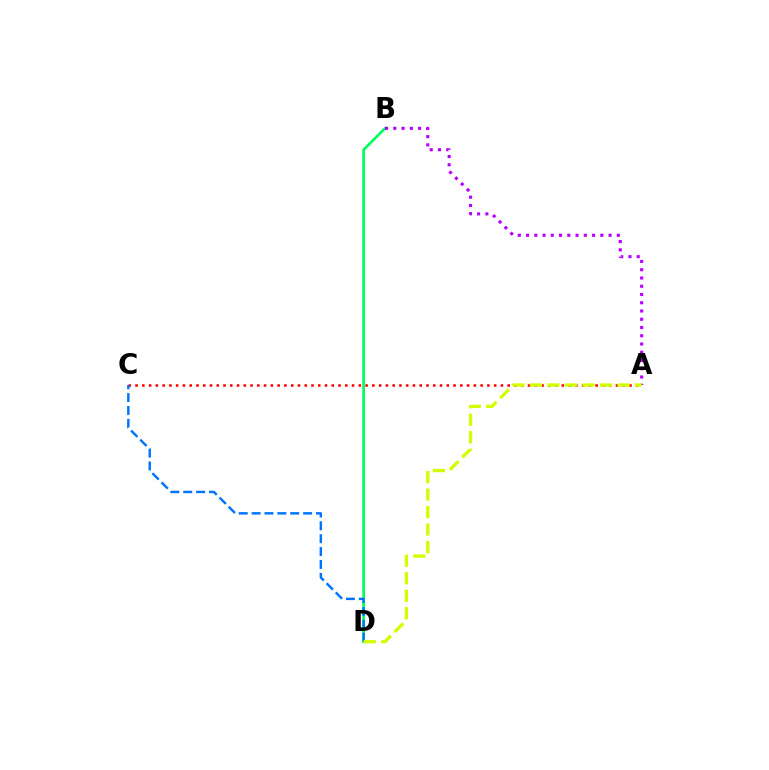{('B', 'D'): [{'color': '#00ff5c', 'line_style': 'solid', 'thickness': 1.95}], ('A', 'B'): [{'color': '#b900ff', 'line_style': 'dotted', 'thickness': 2.24}], ('A', 'C'): [{'color': '#ff0000', 'line_style': 'dotted', 'thickness': 1.84}], ('C', 'D'): [{'color': '#0074ff', 'line_style': 'dashed', 'thickness': 1.75}], ('A', 'D'): [{'color': '#d1ff00', 'line_style': 'dashed', 'thickness': 2.38}]}